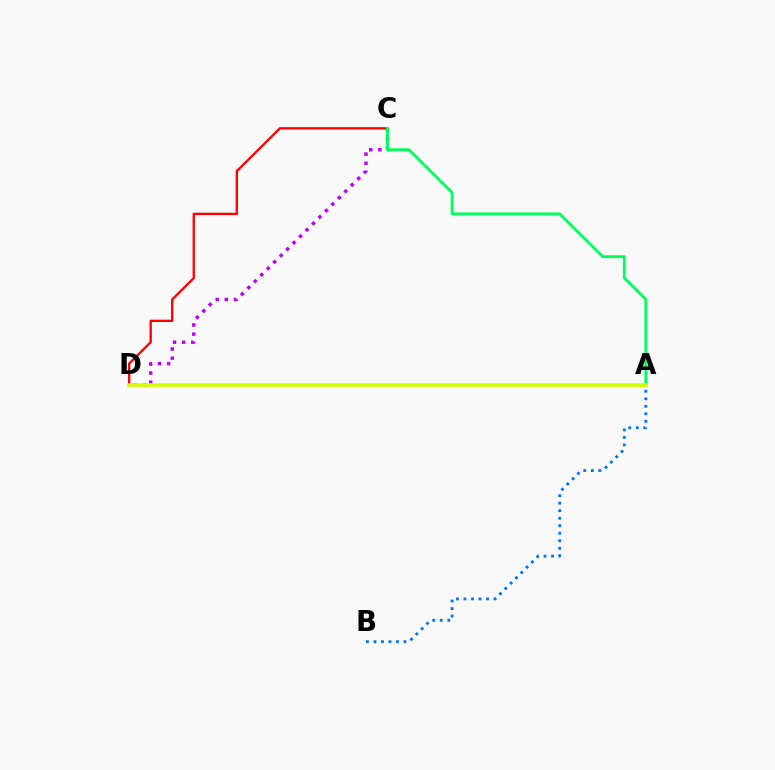{('C', 'D'): [{'color': '#b900ff', 'line_style': 'dotted', 'thickness': 2.48}, {'color': '#ff0000', 'line_style': 'solid', 'thickness': 1.68}], ('A', 'B'): [{'color': '#0074ff', 'line_style': 'dotted', 'thickness': 2.04}], ('A', 'C'): [{'color': '#00ff5c', 'line_style': 'solid', 'thickness': 2.05}], ('A', 'D'): [{'color': '#d1ff00', 'line_style': 'solid', 'thickness': 2.64}]}